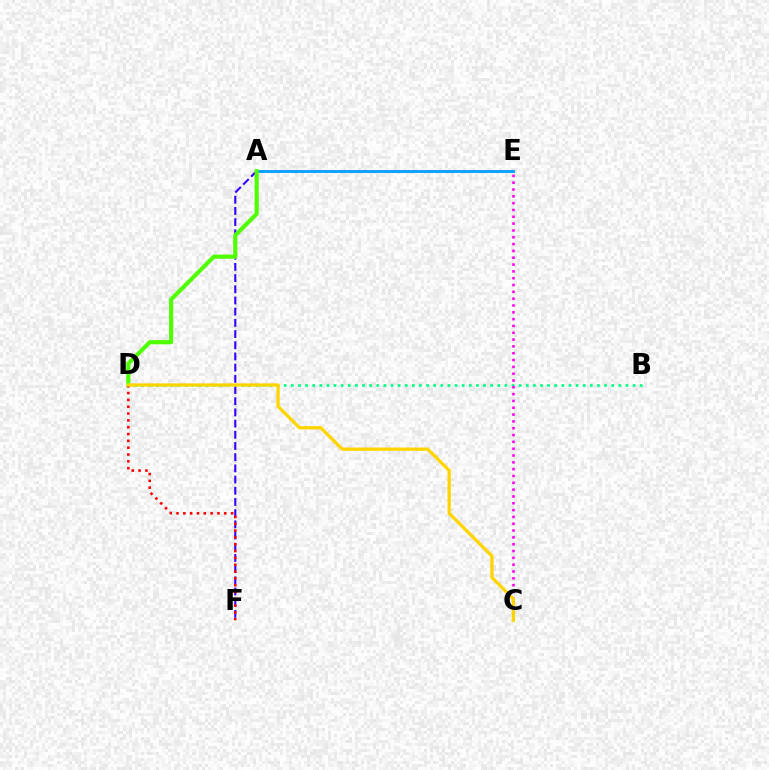{('A', 'F'): [{'color': '#3700ff', 'line_style': 'dashed', 'thickness': 1.52}], ('B', 'D'): [{'color': '#00ff86', 'line_style': 'dotted', 'thickness': 1.93}], ('A', 'E'): [{'color': '#009eff', 'line_style': 'solid', 'thickness': 2.05}], ('A', 'D'): [{'color': '#4fff00', 'line_style': 'solid', 'thickness': 2.99}], ('D', 'F'): [{'color': '#ff0000', 'line_style': 'dotted', 'thickness': 1.85}], ('C', 'E'): [{'color': '#ff00ed', 'line_style': 'dotted', 'thickness': 1.85}], ('C', 'D'): [{'color': '#ffd500', 'line_style': 'solid', 'thickness': 2.36}]}